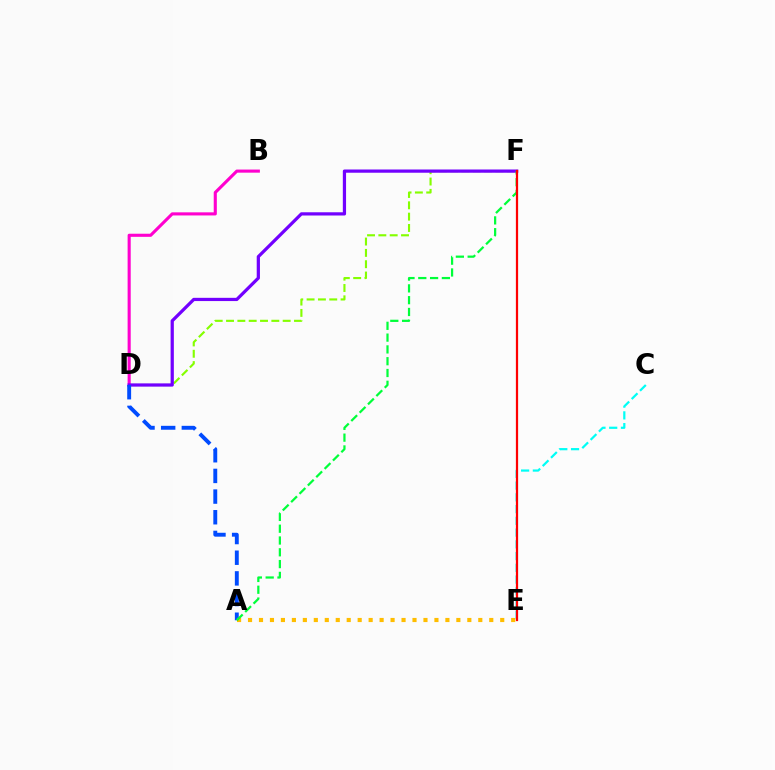{('D', 'F'): [{'color': '#84ff00', 'line_style': 'dashed', 'thickness': 1.54}, {'color': '#7200ff', 'line_style': 'solid', 'thickness': 2.33}], ('C', 'E'): [{'color': '#00fff6', 'line_style': 'dashed', 'thickness': 1.6}], ('B', 'D'): [{'color': '#ff00cf', 'line_style': 'solid', 'thickness': 2.24}], ('A', 'D'): [{'color': '#004bff', 'line_style': 'dashed', 'thickness': 2.81}], ('A', 'E'): [{'color': '#ffbd00', 'line_style': 'dotted', 'thickness': 2.98}], ('A', 'F'): [{'color': '#00ff39', 'line_style': 'dashed', 'thickness': 1.6}], ('E', 'F'): [{'color': '#ff0000', 'line_style': 'solid', 'thickness': 1.61}]}